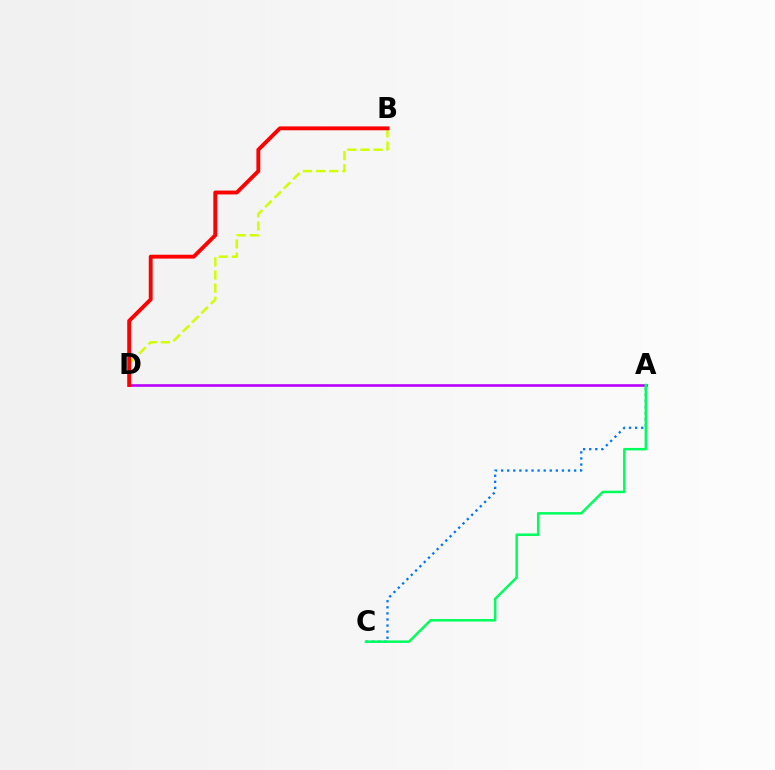{('A', 'D'): [{'color': '#b900ff', 'line_style': 'solid', 'thickness': 1.88}], ('A', 'C'): [{'color': '#0074ff', 'line_style': 'dotted', 'thickness': 1.65}, {'color': '#00ff5c', 'line_style': 'solid', 'thickness': 1.79}], ('B', 'D'): [{'color': '#d1ff00', 'line_style': 'dashed', 'thickness': 1.79}, {'color': '#ff0000', 'line_style': 'solid', 'thickness': 2.8}]}